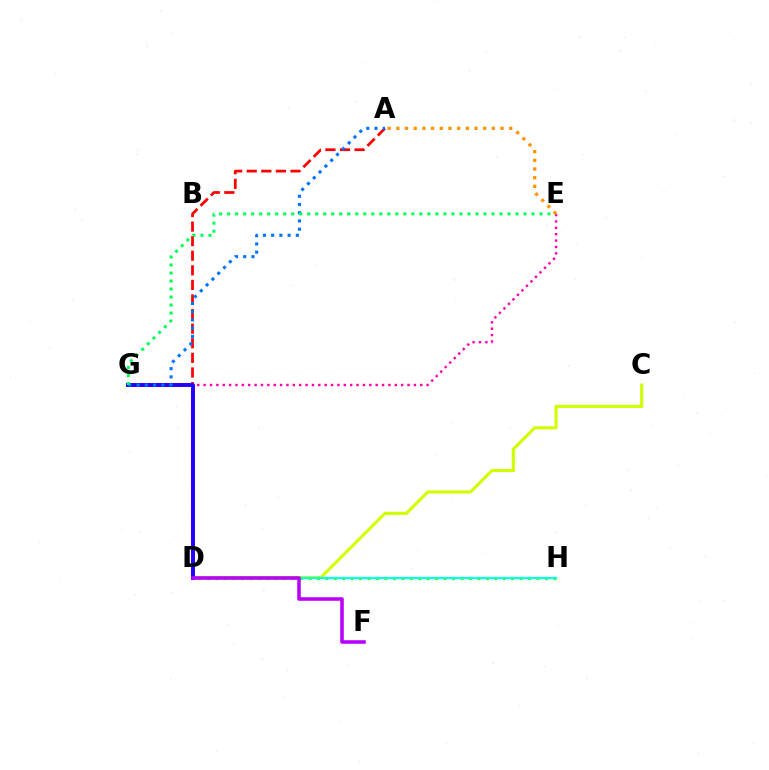{('C', 'D'): [{'color': '#d1ff00', 'line_style': 'solid', 'thickness': 2.23}], ('E', 'G'): [{'color': '#ff00ac', 'line_style': 'dotted', 'thickness': 1.73}, {'color': '#00ff5c', 'line_style': 'dotted', 'thickness': 2.18}], ('A', 'D'): [{'color': '#ff0000', 'line_style': 'dashed', 'thickness': 1.98}], ('D', 'G'): [{'color': '#2500ff', 'line_style': 'solid', 'thickness': 2.85}], ('A', 'G'): [{'color': '#0074ff', 'line_style': 'dotted', 'thickness': 2.23}], ('D', 'H'): [{'color': '#3dff00', 'line_style': 'dotted', 'thickness': 2.29}, {'color': '#00fff6', 'line_style': 'solid', 'thickness': 1.56}], ('A', 'E'): [{'color': '#ff9400', 'line_style': 'dotted', 'thickness': 2.36}], ('D', 'F'): [{'color': '#b900ff', 'line_style': 'solid', 'thickness': 2.55}]}